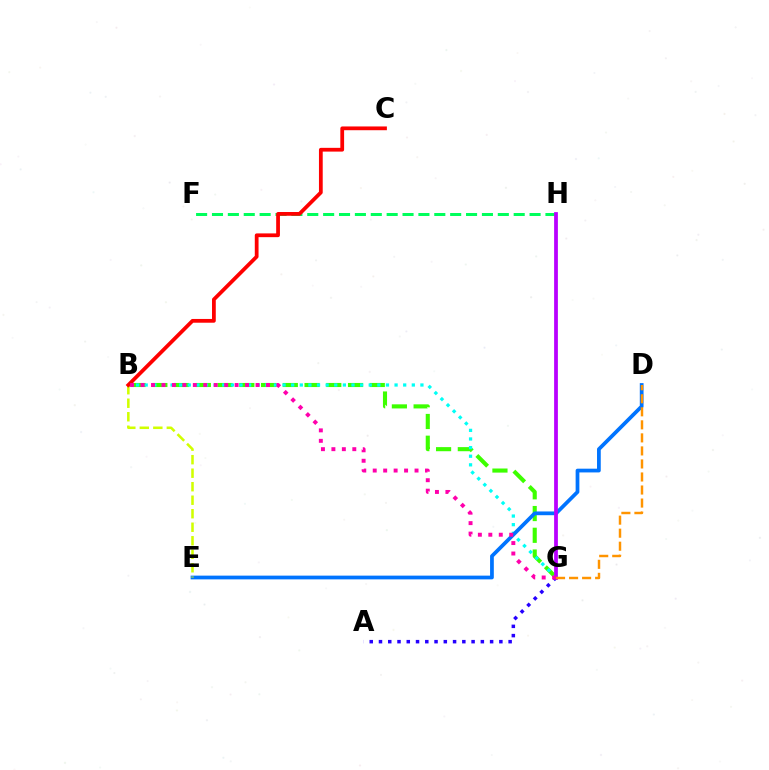{('B', 'G'): [{'color': '#3dff00', 'line_style': 'dashed', 'thickness': 2.95}, {'color': '#00fff6', 'line_style': 'dotted', 'thickness': 2.34}, {'color': '#ff00ac', 'line_style': 'dotted', 'thickness': 2.84}], ('A', 'G'): [{'color': '#2500ff', 'line_style': 'dotted', 'thickness': 2.52}], ('F', 'H'): [{'color': '#00ff5c', 'line_style': 'dashed', 'thickness': 2.16}], ('D', 'E'): [{'color': '#0074ff', 'line_style': 'solid', 'thickness': 2.69}], ('B', 'E'): [{'color': '#d1ff00', 'line_style': 'dashed', 'thickness': 1.84}], ('B', 'C'): [{'color': '#ff0000', 'line_style': 'solid', 'thickness': 2.71}], ('G', 'H'): [{'color': '#b900ff', 'line_style': 'solid', 'thickness': 2.71}], ('D', 'G'): [{'color': '#ff9400', 'line_style': 'dashed', 'thickness': 1.77}]}